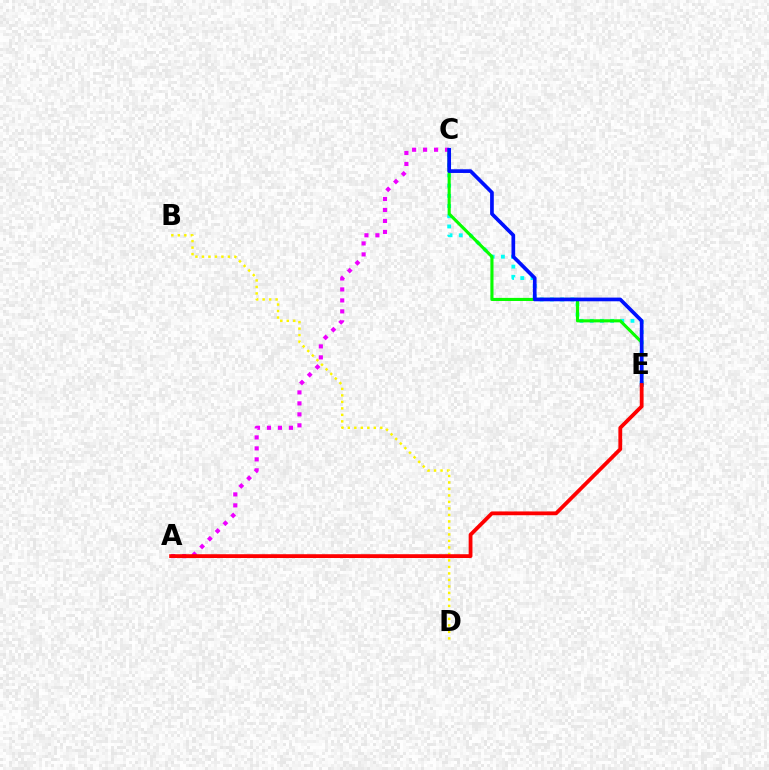{('B', 'D'): [{'color': '#fcf500', 'line_style': 'dotted', 'thickness': 1.77}], ('C', 'E'): [{'color': '#00fff6', 'line_style': 'dotted', 'thickness': 2.77}, {'color': '#08ff00', 'line_style': 'solid', 'thickness': 2.23}, {'color': '#0010ff', 'line_style': 'solid', 'thickness': 2.65}], ('A', 'C'): [{'color': '#ee00ff', 'line_style': 'dotted', 'thickness': 2.98}], ('A', 'E'): [{'color': '#ff0000', 'line_style': 'solid', 'thickness': 2.73}]}